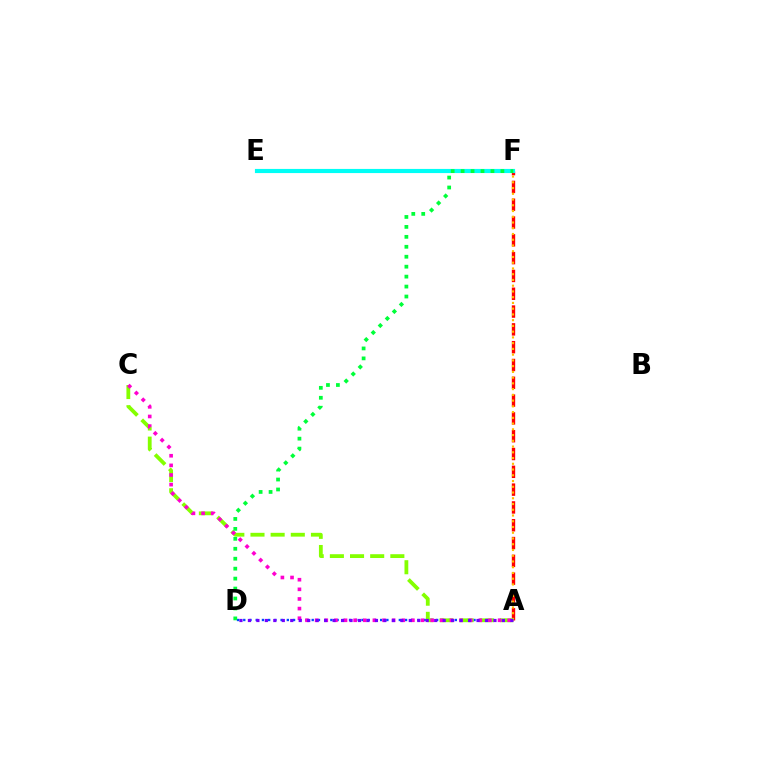{('A', 'F'): [{'color': '#ff0000', 'line_style': 'dashed', 'thickness': 2.42}, {'color': '#ffbd00', 'line_style': 'dotted', 'thickness': 1.56}], ('E', 'F'): [{'color': '#00fff6', 'line_style': 'solid', 'thickness': 2.99}], ('A', 'D'): [{'color': '#004bff', 'line_style': 'dotted', 'thickness': 1.69}, {'color': '#7200ff', 'line_style': 'dotted', 'thickness': 2.3}], ('A', 'C'): [{'color': '#84ff00', 'line_style': 'dashed', 'thickness': 2.74}, {'color': '#ff00cf', 'line_style': 'dotted', 'thickness': 2.62}], ('D', 'F'): [{'color': '#00ff39', 'line_style': 'dotted', 'thickness': 2.7}]}